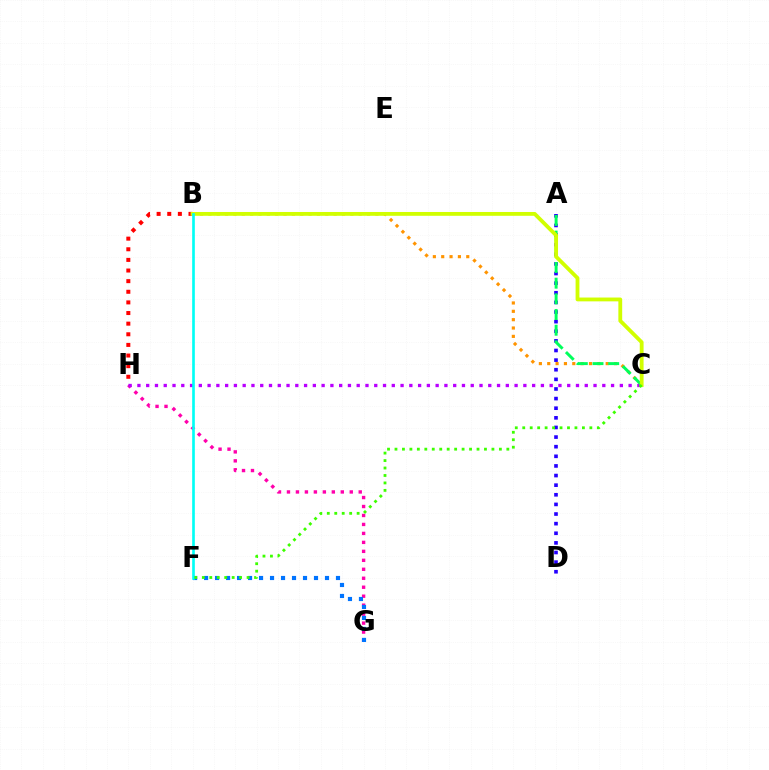{('G', 'H'): [{'color': '#ff00ac', 'line_style': 'dotted', 'thickness': 2.44}], ('A', 'D'): [{'color': '#2500ff', 'line_style': 'dotted', 'thickness': 2.61}], ('B', 'C'): [{'color': '#ff9400', 'line_style': 'dotted', 'thickness': 2.27}, {'color': '#d1ff00', 'line_style': 'solid', 'thickness': 2.75}], ('C', 'H'): [{'color': '#b900ff', 'line_style': 'dotted', 'thickness': 2.38}], ('B', 'H'): [{'color': '#ff0000', 'line_style': 'dotted', 'thickness': 2.89}], ('A', 'C'): [{'color': '#00ff5c', 'line_style': 'dashed', 'thickness': 2.13}], ('F', 'G'): [{'color': '#0074ff', 'line_style': 'dotted', 'thickness': 2.99}], ('B', 'F'): [{'color': '#00fff6', 'line_style': 'solid', 'thickness': 1.91}], ('C', 'F'): [{'color': '#3dff00', 'line_style': 'dotted', 'thickness': 2.03}]}